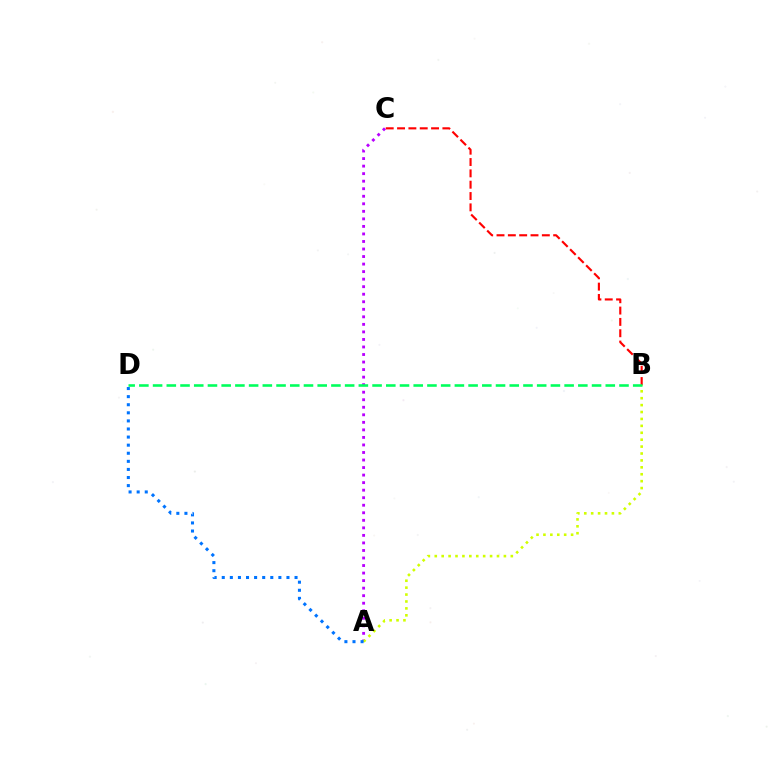{('A', 'C'): [{'color': '#b900ff', 'line_style': 'dotted', 'thickness': 2.05}], ('A', 'B'): [{'color': '#d1ff00', 'line_style': 'dotted', 'thickness': 1.88}], ('B', 'C'): [{'color': '#ff0000', 'line_style': 'dashed', 'thickness': 1.54}], ('A', 'D'): [{'color': '#0074ff', 'line_style': 'dotted', 'thickness': 2.2}], ('B', 'D'): [{'color': '#00ff5c', 'line_style': 'dashed', 'thickness': 1.86}]}